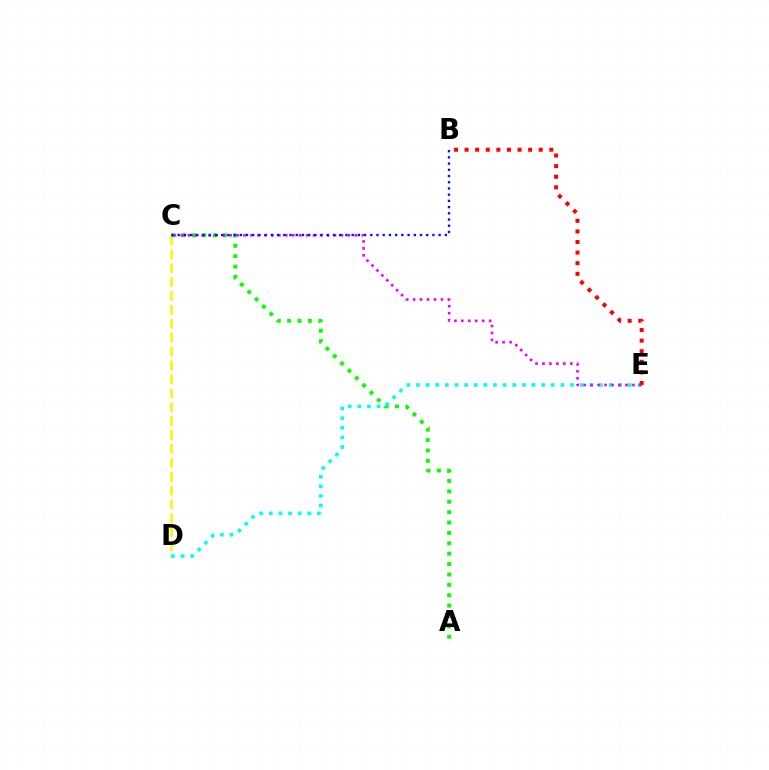{('C', 'D'): [{'color': '#fcf500', 'line_style': 'dashed', 'thickness': 1.89}], ('A', 'C'): [{'color': '#08ff00', 'line_style': 'dotted', 'thickness': 2.82}], ('D', 'E'): [{'color': '#00fff6', 'line_style': 'dotted', 'thickness': 2.62}], ('C', 'E'): [{'color': '#ee00ff', 'line_style': 'dotted', 'thickness': 1.89}], ('B', 'C'): [{'color': '#0010ff', 'line_style': 'dotted', 'thickness': 1.69}], ('B', 'E'): [{'color': '#ff0000', 'line_style': 'dotted', 'thickness': 2.88}]}